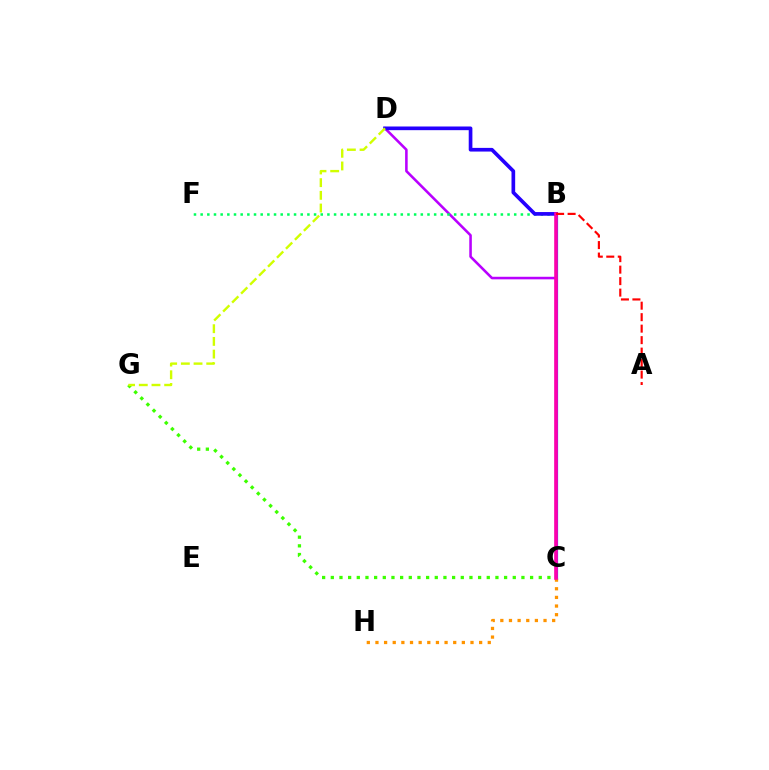{('C', 'G'): [{'color': '#3dff00', 'line_style': 'dotted', 'thickness': 2.35}], ('B', 'C'): [{'color': '#0074ff', 'line_style': 'solid', 'thickness': 2.3}, {'color': '#00fff6', 'line_style': 'dashed', 'thickness': 1.51}, {'color': '#ff00ac', 'line_style': 'solid', 'thickness': 2.56}], ('C', 'D'): [{'color': '#b900ff', 'line_style': 'solid', 'thickness': 1.85}], ('B', 'F'): [{'color': '#00ff5c', 'line_style': 'dotted', 'thickness': 1.81}], ('B', 'D'): [{'color': '#2500ff', 'line_style': 'solid', 'thickness': 2.64}], ('C', 'H'): [{'color': '#ff9400', 'line_style': 'dotted', 'thickness': 2.35}], ('A', 'B'): [{'color': '#ff0000', 'line_style': 'dashed', 'thickness': 1.56}], ('D', 'G'): [{'color': '#d1ff00', 'line_style': 'dashed', 'thickness': 1.72}]}